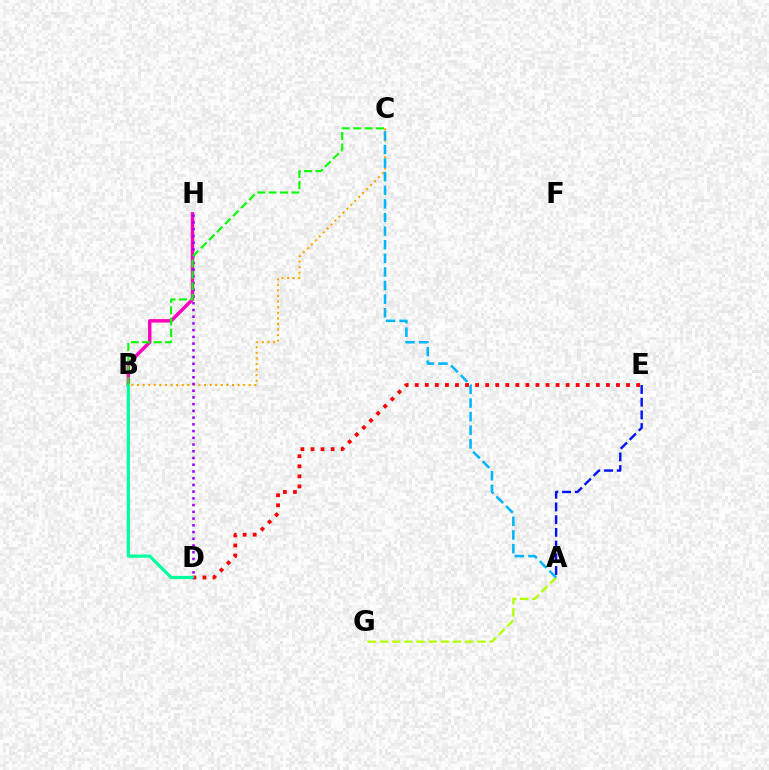{('A', 'E'): [{'color': '#0010ff', 'line_style': 'dashed', 'thickness': 1.73}], ('D', 'E'): [{'color': '#ff0000', 'line_style': 'dotted', 'thickness': 2.73}], ('B', 'H'): [{'color': '#ff00bd', 'line_style': 'solid', 'thickness': 2.48}], ('B', 'D'): [{'color': '#00ff9d', 'line_style': 'solid', 'thickness': 2.31}], ('B', 'C'): [{'color': '#ffa500', 'line_style': 'dotted', 'thickness': 1.52}, {'color': '#08ff00', 'line_style': 'dashed', 'thickness': 1.54}], ('D', 'H'): [{'color': '#9b00ff', 'line_style': 'dotted', 'thickness': 1.83}], ('A', 'G'): [{'color': '#b3ff00', 'line_style': 'dashed', 'thickness': 1.65}], ('A', 'C'): [{'color': '#00b5ff', 'line_style': 'dashed', 'thickness': 1.85}]}